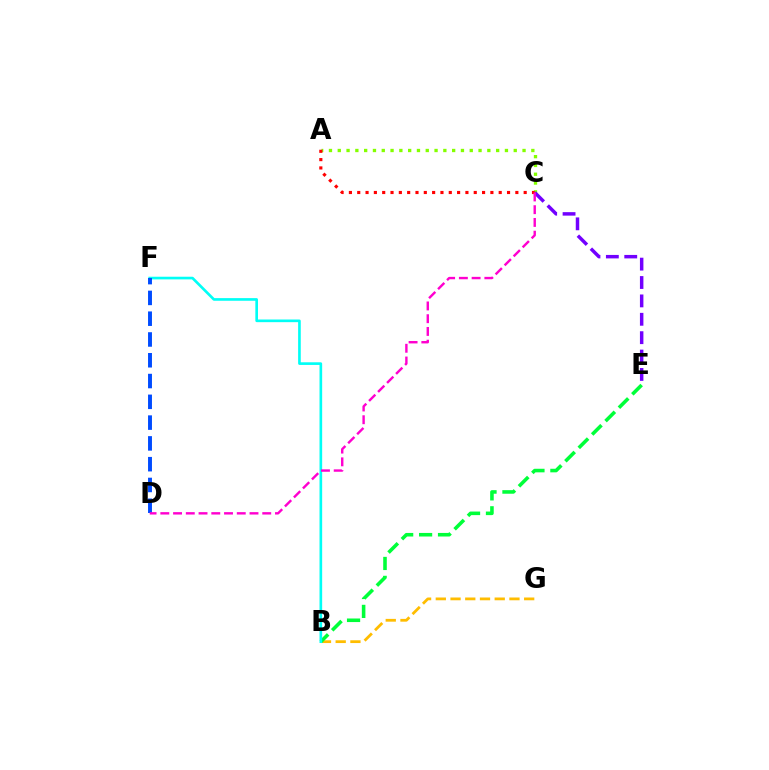{('B', 'G'): [{'color': '#ffbd00', 'line_style': 'dashed', 'thickness': 2.0}], ('B', 'E'): [{'color': '#00ff39', 'line_style': 'dashed', 'thickness': 2.57}], ('A', 'C'): [{'color': '#84ff00', 'line_style': 'dotted', 'thickness': 2.39}, {'color': '#ff0000', 'line_style': 'dotted', 'thickness': 2.26}], ('B', 'F'): [{'color': '#00fff6', 'line_style': 'solid', 'thickness': 1.91}], ('D', 'F'): [{'color': '#004bff', 'line_style': 'dashed', 'thickness': 2.82}], ('C', 'E'): [{'color': '#7200ff', 'line_style': 'dashed', 'thickness': 2.5}], ('C', 'D'): [{'color': '#ff00cf', 'line_style': 'dashed', 'thickness': 1.73}]}